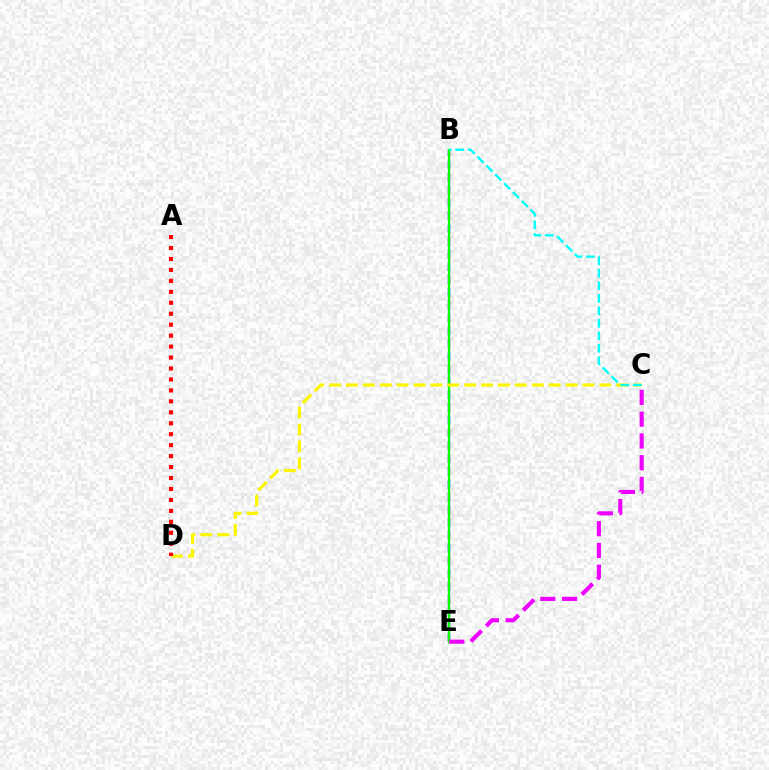{('B', 'E'): [{'color': '#0010ff', 'line_style': 'dashed', 'thickness': 1.74}, {'color': '#08ff00', 'line_style': 'solid', 'thickness': 1.65}], ('C', 'D'): [{'color': '#fcf500', 'line_style': 'dashed', 'thickness': 2.29}], ('C', 'E'): [{'color': '#ee00ff', 'line_style': 'dashed', 'thickness': 2.96}], ('A', 'D'): [{'color': '#ff0000', 'line_style': 'dotted', 'thickness': 2.98}], ('B', 'C'): [{'color': '#00fff6', 'line_style': 'dashed', 'thickness': 1.7}]}